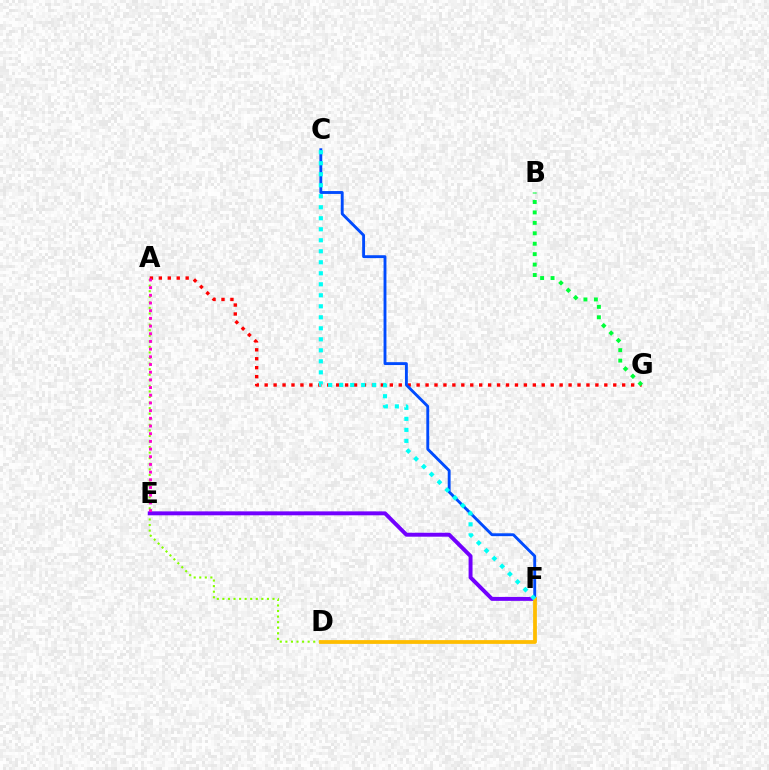{('A', 'D'): [{'color': '#84ff00', 'line_style': 'dotted', 'thickness': 1.51}], ('E', 'F'): [{'color': '#7200ff', 'line_style': 'solid', 'thickness': 2.83}], ('A', 'G'): [{'color': '#ff0000', 'line_style': 'dotted', 'thickness': 2.43}], ('B', 'G'): [{'color': '#00ff39', 'line_style': 'dotted', 'thickness': 2.83}], ('A', 'E'): [{'color': '#ff00cf', 'line_style': 'dotted', 'thickness': 2.09}], ('C', 'F'): [{'color': '#004bff', 'line_style': 'solid', 'thickness': 2.07}, {'color': '#00fff6', 'line_style': 'dotted', 'thickness': 2.99}], ('D', 'F'): [{'color': '#ffbd00', 'line_style': 'solid', 'thickness': 2.72}]}